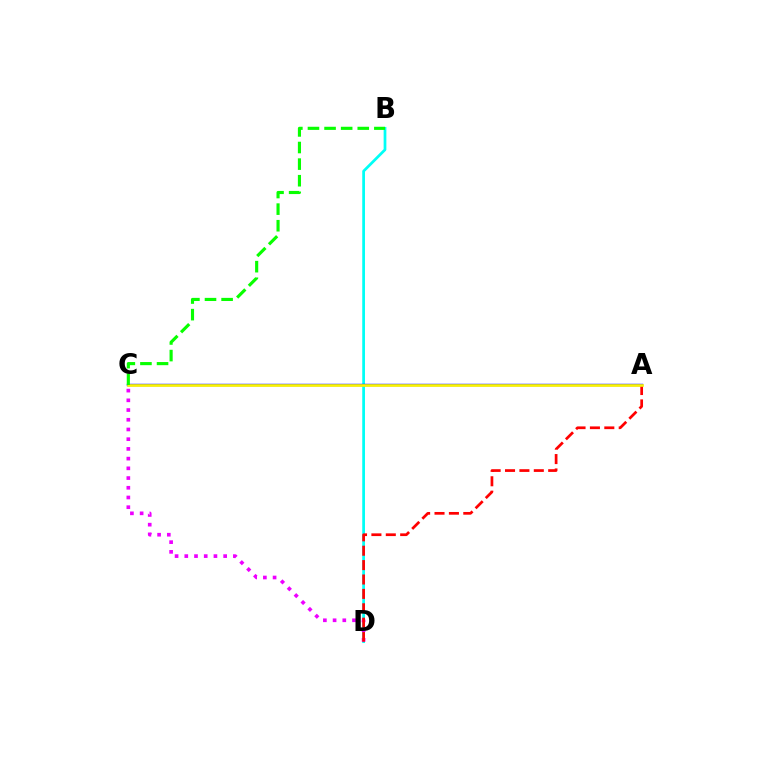{('B', 'D'): [{'color': '#00fff6', 'line_style': 'solid', 'thickness': 1.97}], ('C', 'D'): [{'color': '#ee00ff', 'line_style': 'dotted', 'thickness': 2.64}], ('A', 'D'): [{'color': '#ff0000', 'line_style': 'dashed', 'thickness': 1.96}], ('A', 'C'): [{'color': '#0010ff', 'line_style': 'solid', 'thickness': 1.75}, {'color': '#fcf500', 'line_style': 'solid', 'thickness': 1.91}], ('B', 'C'): [{'color': '#08ff00', 'line_style': 'dashed', 'thickness': 2.26}]}